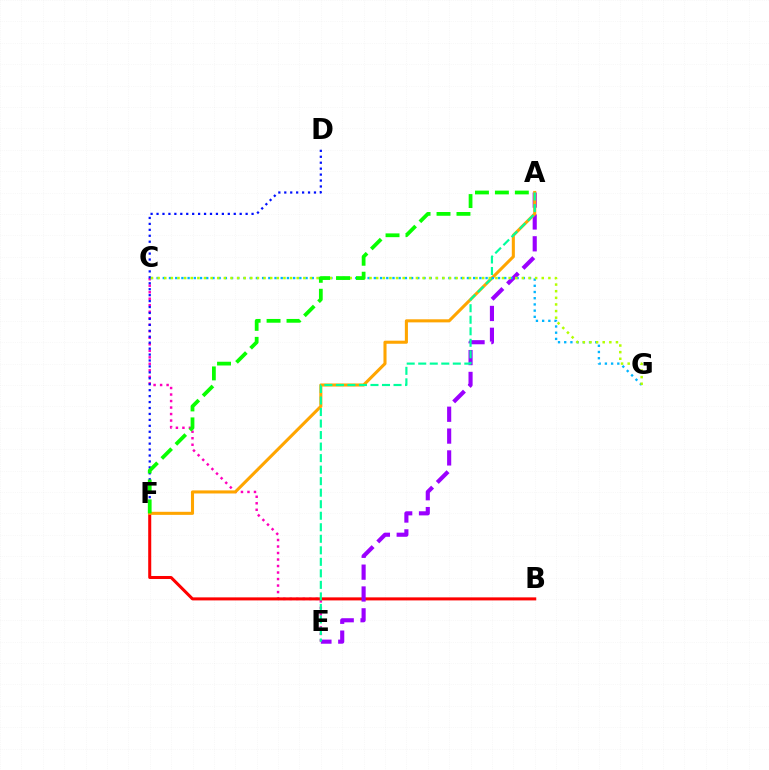{('C', 'E'): [{'color': '#ff00bd', 'line_style': 'dotted', 'thickness': 1.77}], ('B', 'F'): [{'color': '#ff0000', 'line_style': 'solid', 'thickness': 2.18}], ('A', 'E'): [{'color': '#9b00ff', 'line_style': 'dashed', 'thickness': 2.97}, {'color': '#00ff9d', 'line_style': 'dashed', 'thickness': 1.57}], ('A', 'F'): [{'color': '#ffa500', 'line_style': 'solid', 'thickness': 2.21}, {'color': '#08ff00', 'line_style': 'dashed', 'thickness': 2.71}], ('C', 'G'): [{'color': '#00b5ff', 'line_style': 'dotted', 'thickness': 1.69}, {'color': '#b3ff00', 'line_style': 'dotted', 'thickness': 1.8}], ('D', 'F'): [{'color': '#0010ff', 'line_style': 'dotted', 'thickness': 1.61}]}